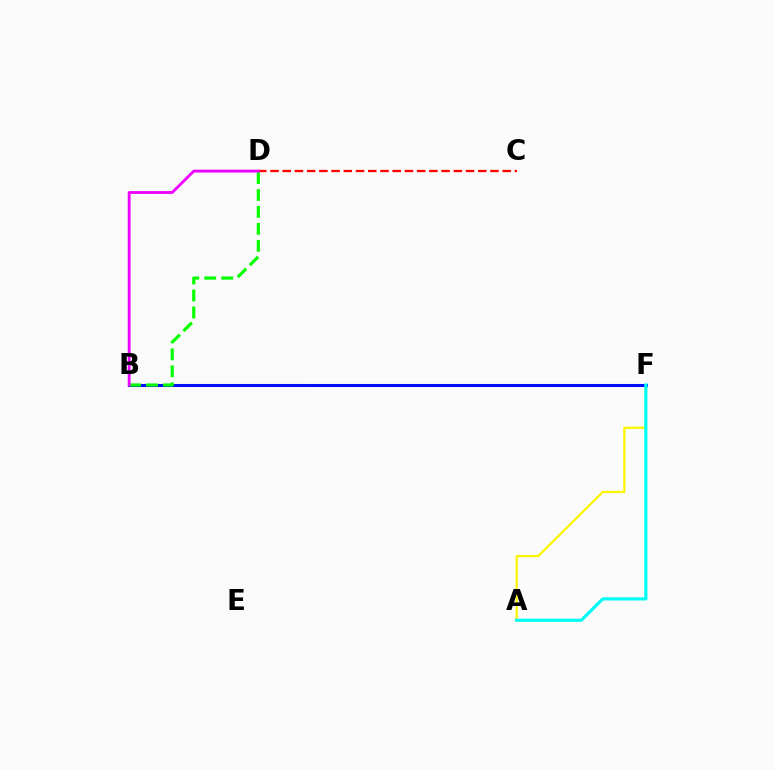{('A', 'F'): [{'color': '#fcf500', 'line_style': 'solid', 'thickness': 1.62}, {'color': '#00fff6', 'line_style': 'solid', 'thickness': 2.29}], ('C', 'D'): [{'color': '#ff0000', 'line_style': 'dashed', 'thickness': 1.66}], ('B', 'F'): [{'color': '#0010ff', 'line_style': 'solid', 'thickness': 2.2}], ('B', 'D'): [{'color': '#08ff00', 'line_style': 'dashed', 'thickness': 2.3}, {'color': '#ee00ff', 'line_style': 'solid', 'thickness': 2.04}]}